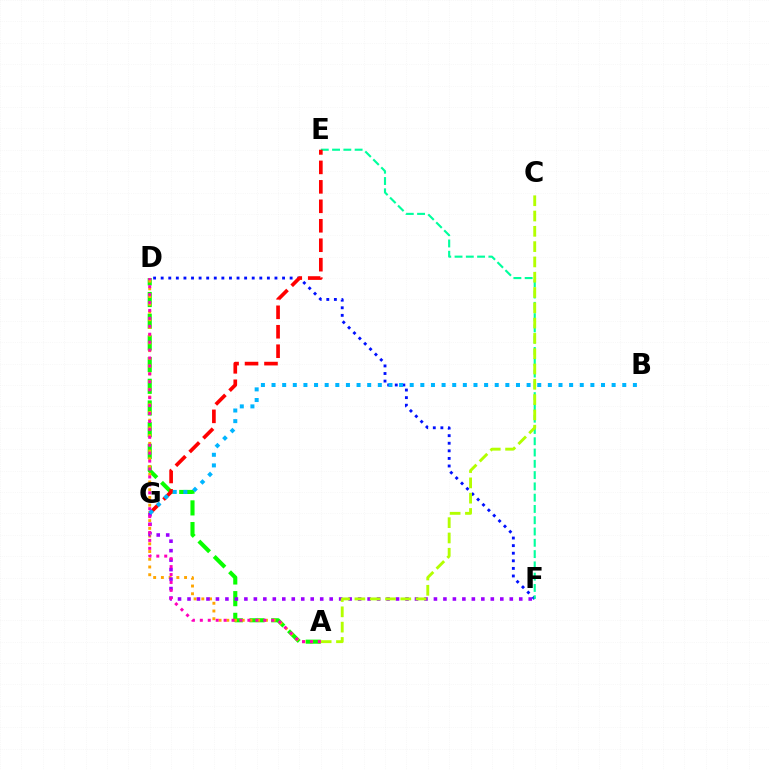{('D', 'F'): [{'color': '#0010ff', 'line_style': 'dotted', 'thickness': 2.06}], ('A', 'D'): [{'color': '#08ff00', 'line_style': 'dashed', 'thickness': 2.95}, {'color': '#ffa500', 'line_style': 'dotted', 'thickness': 2.1}, {'color': '#ff00bd', 'line_style': 'dotted', 'thickness': 2.15}], ('E', 'F'): [{'color': '#00ff9d', 'line_style': 'dashed', 'thickness': 1.53}], ('E', 'G'): [{'color': '#ff0000', 'line_style': 'dashed', 'thickness': 2.64}], ('F', 'G'): [{'color': '#9b00ff', 'line_style': 'dotted', 'thickness': 2.58}], ('B', 'G'): [{'color': '#00b5ff', 'line_style': 'dotted', 'thickness': 2.89}], ('A', 'C'): [{'color': '#b3ff00', 'line_style': 'dashed', 'thickness': 2.08}]}